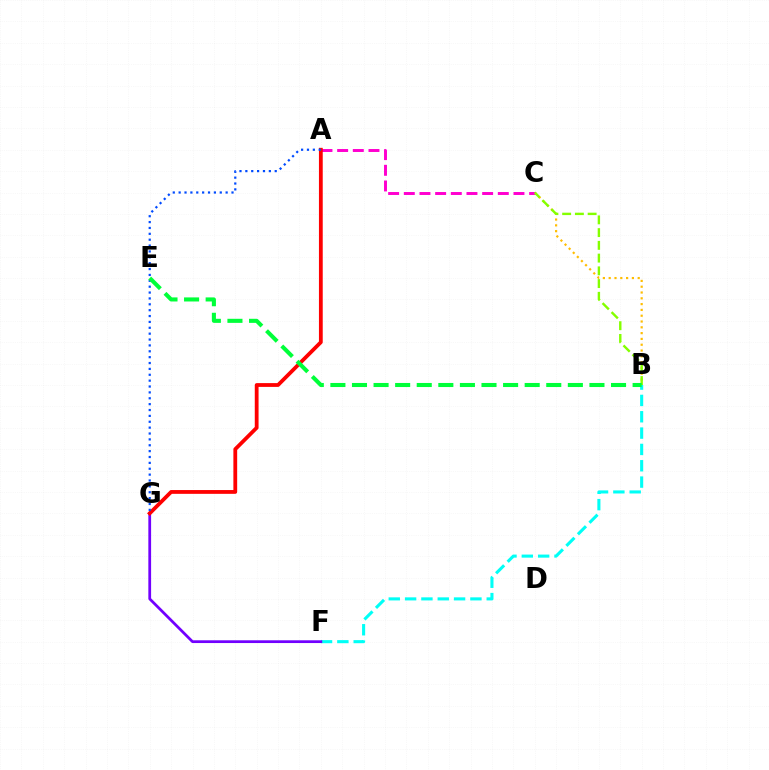{('B', 'C'): [{'color': '#ffbd00', 'line_style': 'dotted', 'thickness': 1.58}, {'color': '#84ff00', 'line_style': 'dashed', 'thickness': 1.73}], ('A', 'C'): [{'color': '#ff00cf', 'line_style': 'dashed', 'thickness': 2.13}], ('B', 'F'): [{'color': '#00fff6', 'line_style': 'dashed', 'thickness': 2.22}], ('F', 'G'): [{'color': '#7200ff', 'line_style': 'solid', 'thickness': 1.98}], ('A', 'G'): [{'color': '#ff0000', 'line_style': 'solid', 'thickness': 2.73}, {'color': '#004bff', 'line_style': 'dotted', 'thickness': 1.6}], ('B', 'E'): [{'color': '#00ff39', 'line_style': 'dashed', 'thickness': 2.93}]}